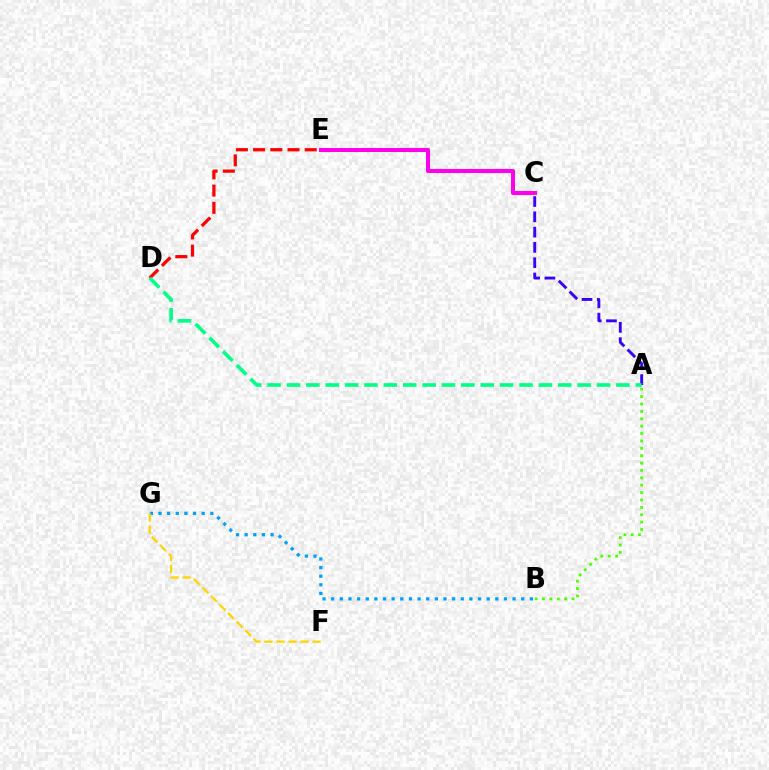{('C', 'E'): [{'color': '#ff00ed', 'line_style': 'solid', 'thickness': 2.92}], ('A', 'C'): [{'color': '#3700ff', 'line_style': 'dashed', 'thickness': 2.08}], ('B', 'G'): [{'color': '#009eff', 'line_style': 'dotted', 'thickness': 2.35}], ('F', 'G'): [{'color': '#ffd500', 'line_style': 'dashed', 'thickness': 1.64}], ('D', 'E'): [{'color': '#ff0000', 'line_style': 'dashed', 'thickness': 2.34}], ('A', 'B'): [{'color': '#4fff00', 'line_style': 'dotted', 'thickness': 2.01}], ('A', 'D'): [{'color': '#00ff86', 'line_style': 'dashed', 'thickness': 2.63}]}